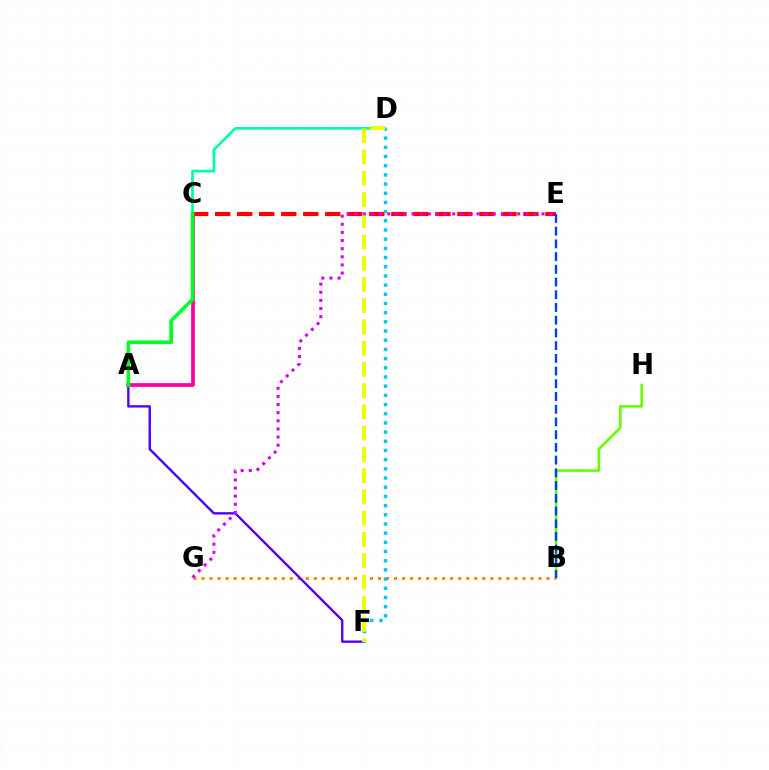{('A', 'C'): [{'color': '#ff00a0', 'line_style': 'solid', 'thickness': 2.69}, {'color': '#00ff27', 'line_style': 'solid', 'thickness': 2.62}], ('C', 'D'): [{'color': '#00ffaf', 'line_style': 'solid', 'thickness': 1.97}], ('B', 'H'): [{'color': '#66ff00', 'line_style': 'solid', 'thickness': 1.88}], ('B', 'G'): [{'color': '#ff8800', 'line_style': 'dotted', 'thickness': 2.18}], ('C', 'E'): [{'color': '#ff0000', 'line_style': 'dashed', 'thickness': 2.99}], ('A', 'F'): [{'color': '#4f00ff', 'line_style': 'solid', 'thickness': 1.7}], ('D', 'F'): [{'color': '#00c7ff', 'line_style': 'dotted', 'thickness': 2.5}, {'color': '#eeff00', 'line_style': 'dashed', 'thickness': 2.89}], ('E', 'G'): [{'color': '#d600ff', 'line_style': 'dotted', 'thickness': 2.21}], ('B', 'E'): [{'color': '#003fff', 'line_style': 'dashed', 'thickness': 1.73}]}